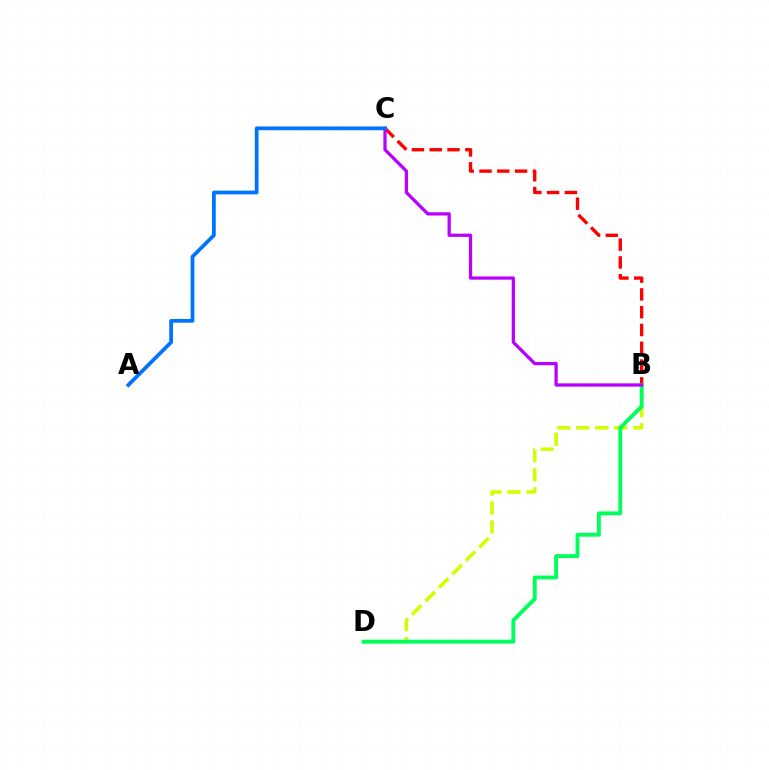{('B', 'D'): [{'color': '#d1ff00', 'line_style': 'dashed', 'thickness': 2.58}, {'color': '#00ff5c', 'line_style': 'solid', 'thickness': 2.8}], ('B', 'C'): [{'color': '#ff0000', 'line_style': 'dashed', 'thickness': 2.42}, {'color': '#b900ff', 'line_style': 'solid', 'thickness': 2.34}], ('A', 'C'): [{'color': '#0074ff', 'line_style': 'solid', 'thickness': 2.71}]}